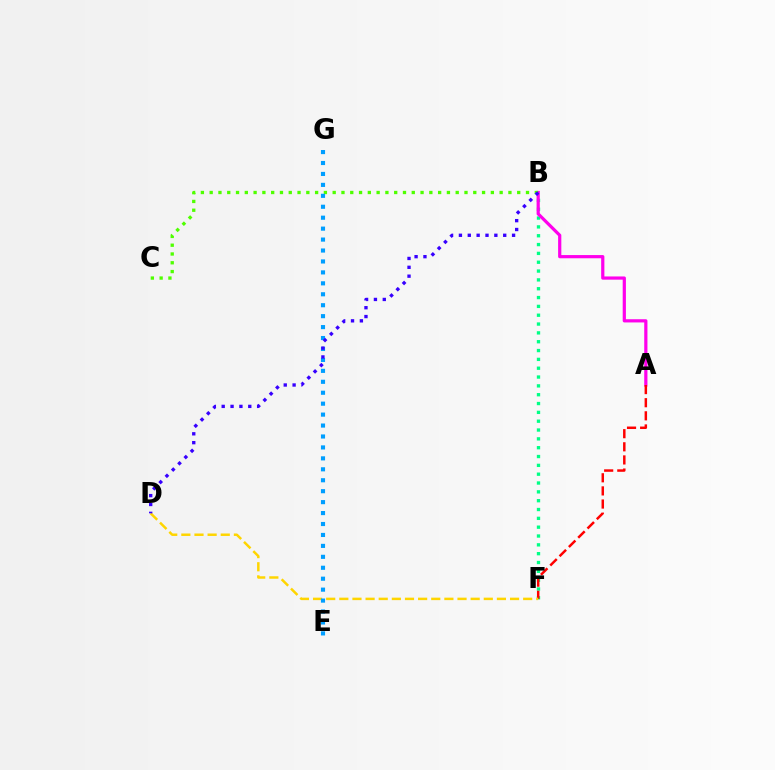{('B', 'F'): [{'color': '#00ff86', 'line_style': 'dotted', 'thickness': 2.4}], ('A', 'B'): [{'color': '#ff00ed', 'line_style': 'solid', 'thickness': 2.31}], ('A', 'F'): [{'color': '#ff0000', 'line_style': 'dashed', 'thickness': 1.78}], ('B', 'C'): [{'color': '#4fff00', 'line_style': 'dotted', 'thickness': 2.39}], ('D', 'F'): [{'color': '#ffd500', 'line_style': 'dashed', 'thickness': 1.78}], ('E', 'G'): [{'color': '#009eff', 'line_style': 'dotted', 'thickness': 2.97}], ('B', 'D'): [{'color': '#3700ff', 'line_style': 'dotted', 'thickness': 2.41}]}